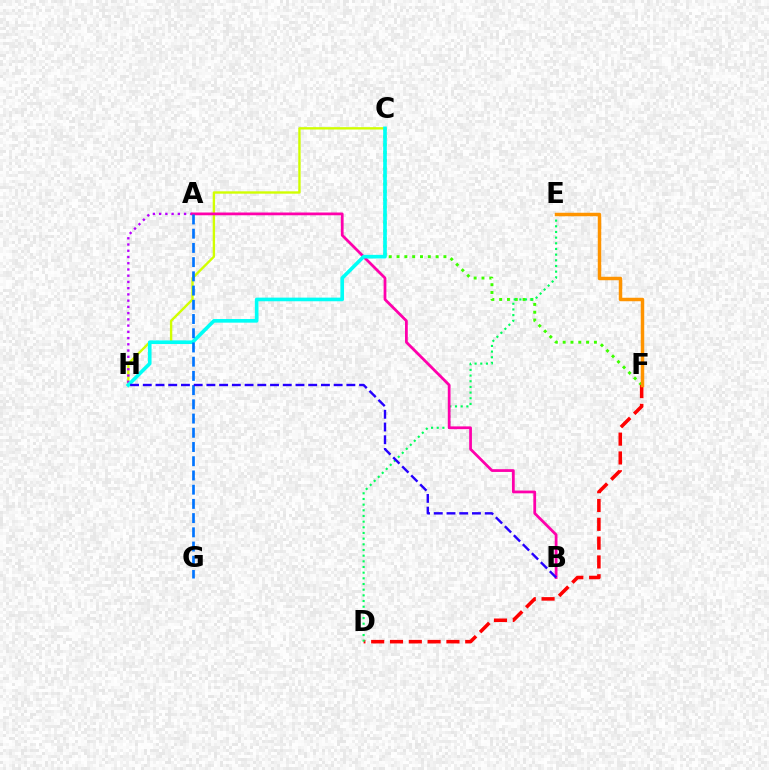{('C', 'F'): [{'color': '#3dff00', 'line_style': 'dotted', 'thickness': 2.12}], ('C', 'H'): [{'color': '#d1ff00', 'line_style': 'solid', 'thickness': 1.7}, {'color': '#00fff6', 'line_style': 'solid', 'thickness': 2.62}], ('A', 'H'): [{'color': '#b900ff', 'line_style': 'dotted', 'thickness': 1.69}], ('D', 'F'): [{'color': '#ff0000', 'line_style': 'dashed', 'thickness': 2.56}], ('D', 'E'): [{'color': '#00ff5c', 'line_style': 'dotted', 'thickness': 1.54}], ('A', 'B'): [{'color': '#ff00ac', 'line_style': 'solid', 'thickness': 1.99}], ('E', 'F'): [{'color': '#ff9400', 'line_style': 'solid', 'thickness': 2.5}], ('A', 'G'): [{'color': '#0074ff', 'line_style': 'dashed', 'thickness': 1.93}], ('B', 'H'): [{'color': '#2500ff', 'line_style': 'dashed', 'thickness': 1.73}]}